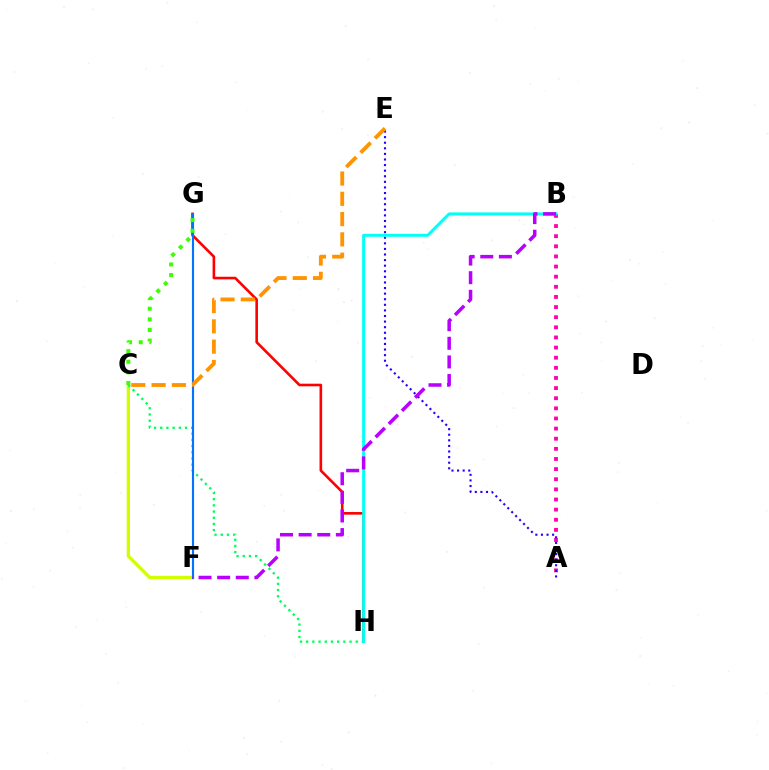{('A', 'B'): [{'color': '#ff00ac', 'line_style': 'dotted', 'thickness': 2.75}], ('A', 'E'): [{'color': '#2500ff', 'line_style': 'dotted', 'thickness': 1.52}], ('G', 'H'): [{'color': '#ff0000', 'line_style': 'solid', 'thickness': 1.88}], ('C', 'F'): [{'color': '#d1ff00', 'line_style': 'solid', 'thickness': 2.38}], ('C', 'H'): [{'color': '#00ff5c', 'line_style': 'dotted', 'thickness': 1.68}], ('F', 'G'): [{'color': '#0074ff', 'line_style': 'solid', 'thickness': 1.54}], ('C', 'G'): [{'color': '#3dff00', 'line_style': 'dotted', 'thickness': 2.89}], ('B', 'H'): [{'color': '#00fff6', 'line_style': 'solid', 'thickness': 2.13}], ('C', 'E'): [{'color': '#ff9400', 'line_style': 'dashed', 'thickness': 2.75}], ('B', 'F'): [{'color': '#b900ff', 'line_style': 'dashed', 'thickness': 2.53}]}